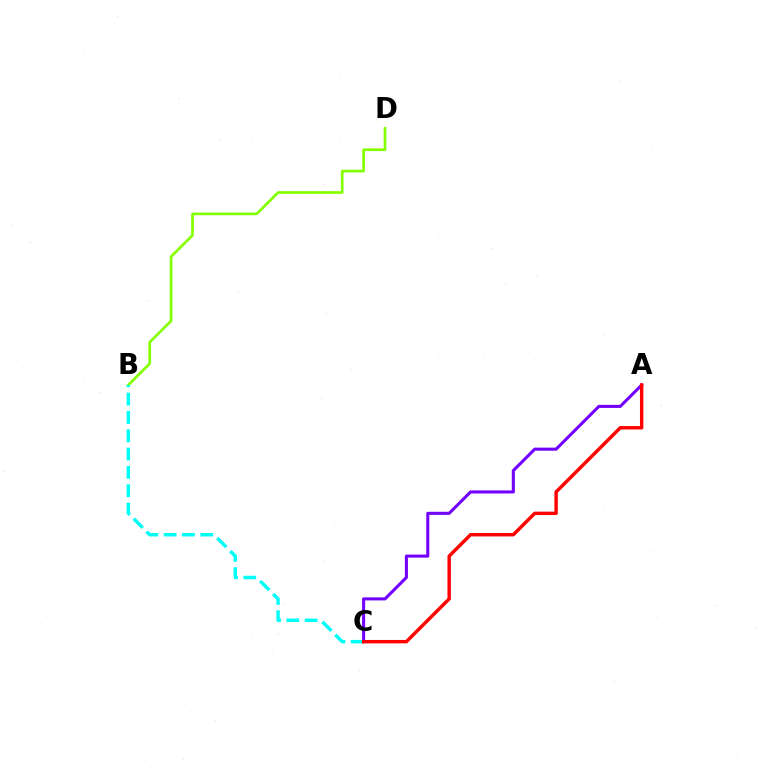{('B', 'D'): [{'color': '#84ff00', 'line_style': 'solid', 'thickness': 1.94}], ('A', 'C'): [{'color': '#7200ff', 'line_style': 'solid', 'thickness': 2.21}, {'color': '#ff0000', 'line_style': 'solid', 'thickness': 2.46}], ('B', 'C'): [{'color': '#00fff6', 'line_style': 'dashed', 'thickness': 2.49}]}